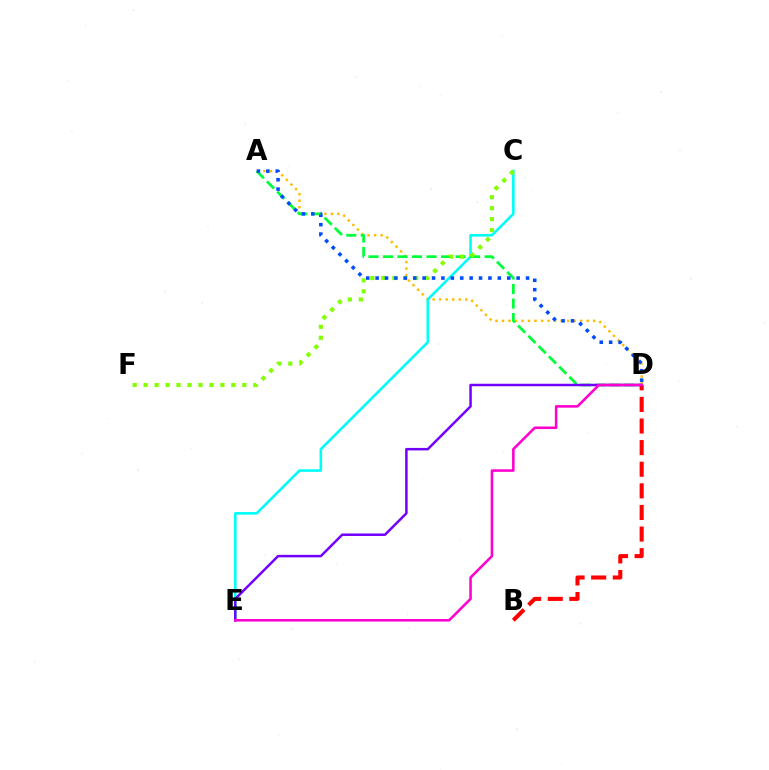{('A', 'D'): [{'color': '#ffbd00', 'line_style': 'dotted', 'thickness': 1.77}, {'color': '#00ff39', 'line_style': 'dashed', 'thickness': 1.97}, {'color': '#004bff', 'line_style': 'dotted', 'thickness': 2.55}], ('C', 'E'): [{'color': '#00fff6', 'line_style': 'solid', 'thickness': 1.87}], ('B', 'D'): [{'color': '#ff0000', 'line_style': 'dashed', 'thickness': 2.94}], ('C', 'F'): [{'color': '#84ff00', 'line_style': 'dotted', 'thickness': 2.98}], ('D', 'E'): [{'color': '#7200ff', 'line_style': 'solid', 'thickness': 1.8}, {'color': '#ff00cf', 'line_style': 'solid', 'thickness': 1.84}]}